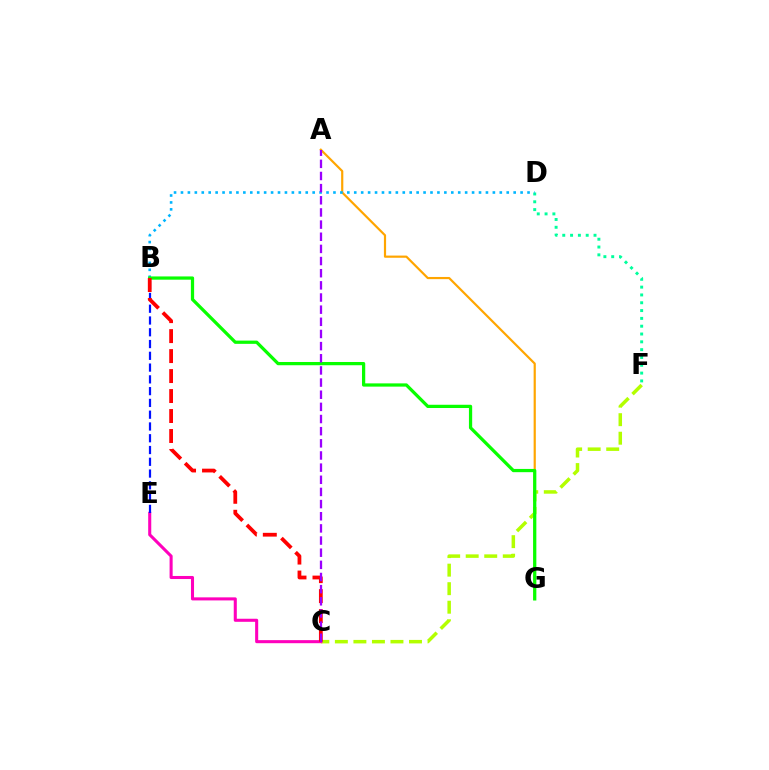{('C', 'F'): [{'color': '#b3ff00', 'line_style': 'dashed', 'thickness': 2.52}], ('D', 'F'): [{'color': '#00ff9d', 'line_style': 'dotted', 'thickness': 2.12}], ('A', 'G'): [{'color': '#ffa500', 'line_style': 'solid', 'thickness': 1.58}], ('C', 'E'): [{'color': '#ff00bd', 'line_style': 'solid', 'thickness': 2.2}], ('B', 'D'): [{'color': '#00b5ff', 'line_style': 'dotted', 'thickness': 1.88}], ('B', 'E'): [{'color': '#0010ff', 'line_style': 'dashed', 'thickness': 1.6}], ('B', 'G'): [{'color': '#08ff00', 'line_style': 'solid', 'thickness': 2.34}], ('B', 'C'): [{'color': '#ff0000', 'line_style': 'dashed', 'thickness': 2.71}], ('A', 'C'): [{'color': '#9b00ff', 'line_style': 'dashed', 'thickness': 1.65}]}